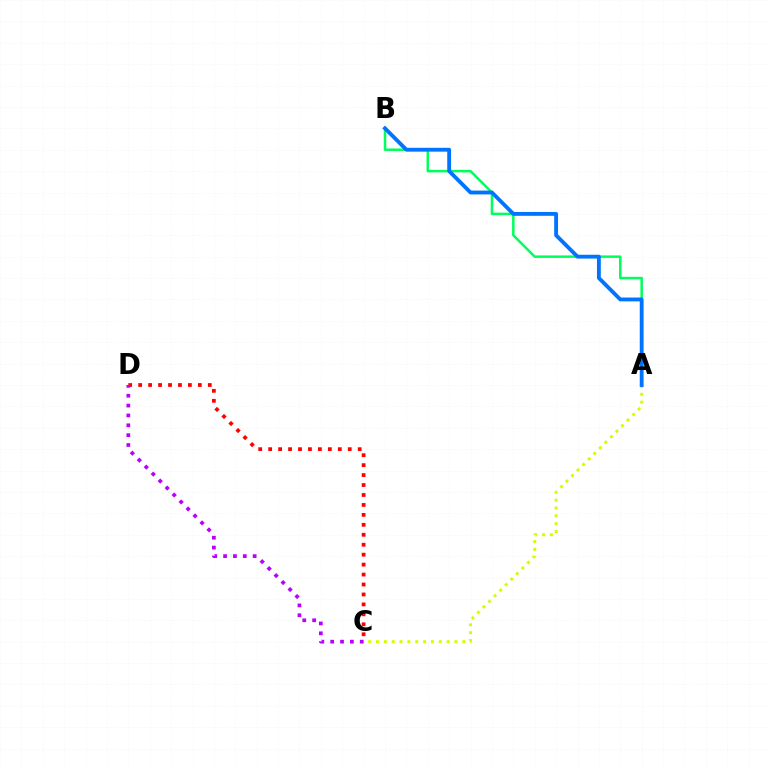{('A', 'B'): [{'color': '#00ff5c', 'line_style': 'solid', 'thickness': 1.81}, {'color': '#0074ff', 'line_style': 'solid', 'thickness': 2.77}], ('C', 'D'): [{'color': '#ff0000', 'line_style': 'dotted', 'thickness': 2.7}, {'color': '#b900ff', 'line_style': 'dotted', 'thickness': 2.68}], ('A', 'C'): [{'color': '#d1ff00', 'line_style': 'dotted', 'thickness': 2.13}]}